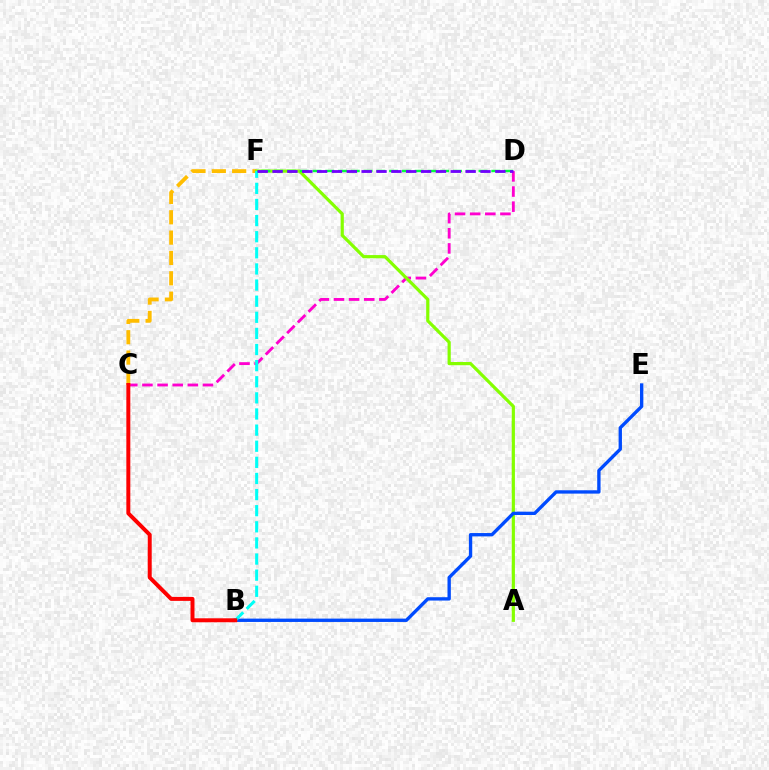{('C', 'D'): [{'color': '#ff00cf', 'line_style': 'dashed', 'thickness': 2.06}], ('C', 'F'): [{'color': '#ffbd00', 'line_style': 'dashed', 'thickness': 2.76}], ('A', 'F'): [{'color': '#84ff00', 'line_style': 'solid', 'thickness': 2.3}], ('B', 'E'): [{'color': '#004bff', 'line_style': 'solid', 'thickness': 2.41}], ('B', 'F'): [{'color': '#00fff6', 'line_style': 'dashed', 'thickness': 2.19}], ('D', 'F'): [{'color': '#00ff39', 'line_style': 'dashed', 'thickness': 1.73}, {'color': '#7200ff', 'line_style': 'dashed', 'thickness': 2.02}], ('B', 'C'): [{'color': '#ff0000', 'line_style': 'solid', 'thickness': 2.86}]}